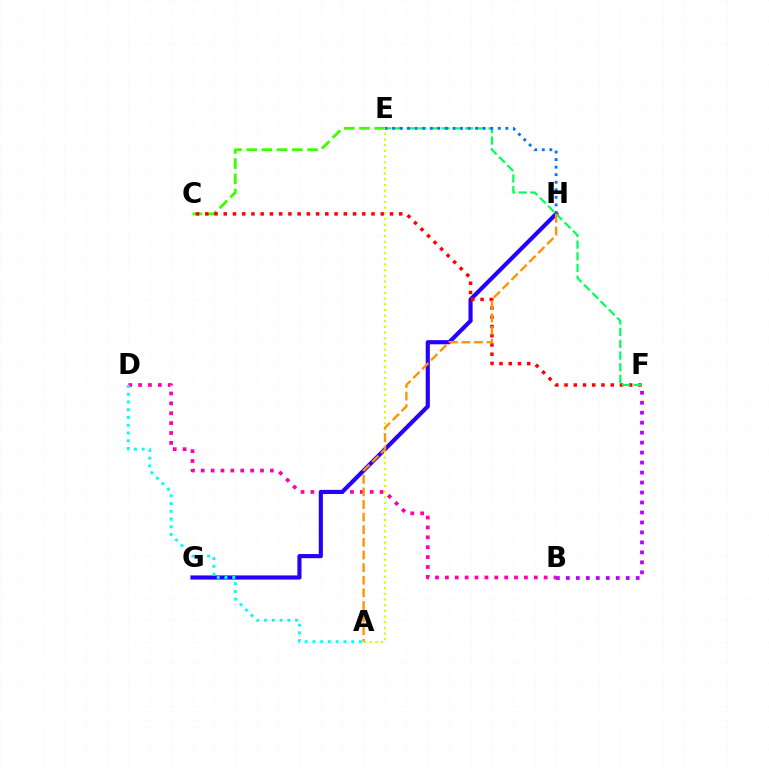{('C', 'E'): [{'color': '#3dff00', 'line_style': 'dashed', 'thickness': 2.07}], ('B', 'D'): [{'color': '#ff00ac', 'line_style': 'dotted', 'thickness': 2.68}], ('G', 'H'): [{'color': '#2500ff', 'line_style': 'solid', 'thickness': 2.98}], ('C', 'F'): [{'color': '#ff0000', 'line_style': 'dotted', 'thickness': 2.51}], ('A', 'E'): [{'color': '#d1ff00', 'line_style': 'dotted', 'thickness': 1.54}], ('B', 'F'): [{'color': '#b900ff', 'line_style': 'dotted', 'thickness': 2.71}], ('A', 'D'): [{'color': '#00fff6', 'line_style': 'dotted', 'thickness': 2.11}], ('E', 'F'): [{'color': '#00ff5c', 'line_style': 'dashed', 'thickness': 1.59}], ('E', 'H'): [{'color': '#0074ff', 'line_style': 'dotted', 'thickness': 2.05}], ('A', 'H'): [{'color': '#ff9400', 'line_style': 'dashed', 'thickness': 1.71}]}